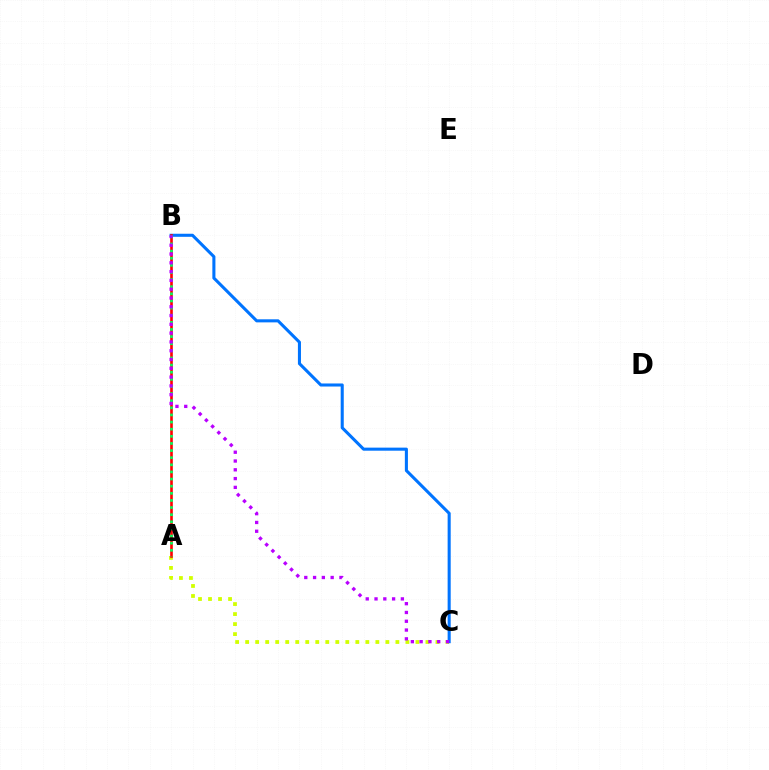{('A', 'C'): [{'color': '#d1ff00', 'line_style': 'dotted', 'thickness': 2.72}], ('B', 'C'): [{'color': '#0074ff', 'line_style': 'solid', 'thickness': 2.21}, {'color': '#b900ff', 'line_style': 'dotted', 'thickness': 2.39}], ('A', 'B'): [{'color': '#ff0000', 'line_style': 'solid', 'thickness': 1.89}, {'color': '#00ff5c', 'line_style': 'dotted', 'thickness': 1.94}]}